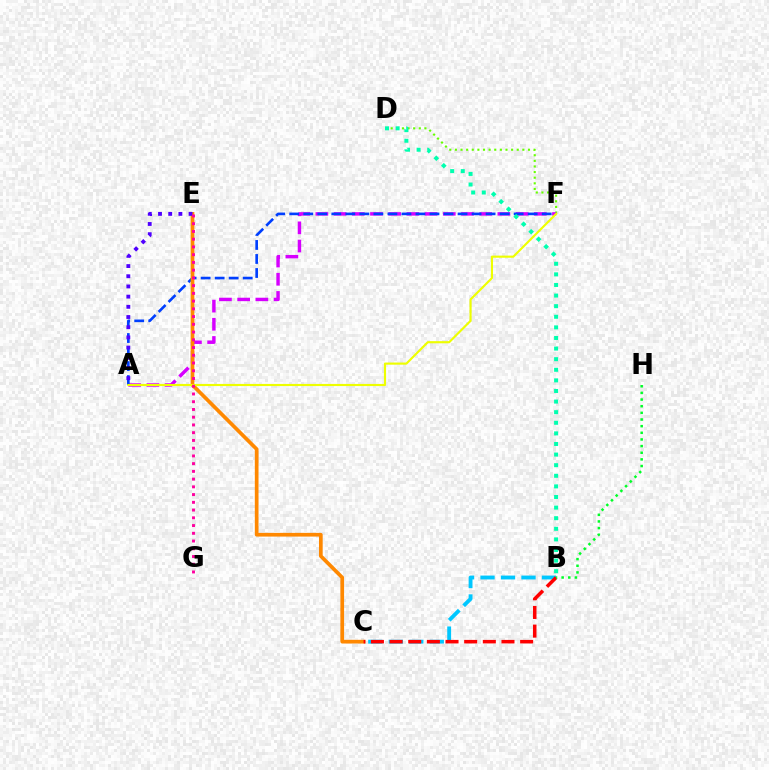{('D', 'F'): [{'color': '#66ff00', 'line_style': 'dotted', 'thickness': 1.53}], ('A', 'F'): [{'color': '#d600ff', 'line_style': 'dashed', 'thickness': 2.47}, {'color': '#003fff', 'line_style': 'dashed', 'thickness': 1.91}, {'color': '#eeff00', 'line_style': 'solid', 'thickness': 1.54}], ('C', 'E'): [{'color': '#ff8800', 'line_style': 'solid', 'thickness': 2.67}], ('B', 'C'): [{'color': '#00c7ff', 'line_style': 'dashed', 'thickness': 2.78}, {'color': '#ff0000', 'line_style': 'dashed', 'thickness': 2.53}], ('B', 'D'): [{'color': '#00ffaf', 'line_style': 'dotted', 'thickness': 2.88}], ('A', 'E'): [{'color': '#4f00ff', 'line_style': 'dotted', 'thickness': 2.77}], ('E', 'G'): [{'color': '#ff00a0', 'line_style': 'dotted', 'thickness': 2.1}], ('B', 'H'): [{'color': '#00ff27', 'line_style': 'dotted', 'thickness': 1.81}]}